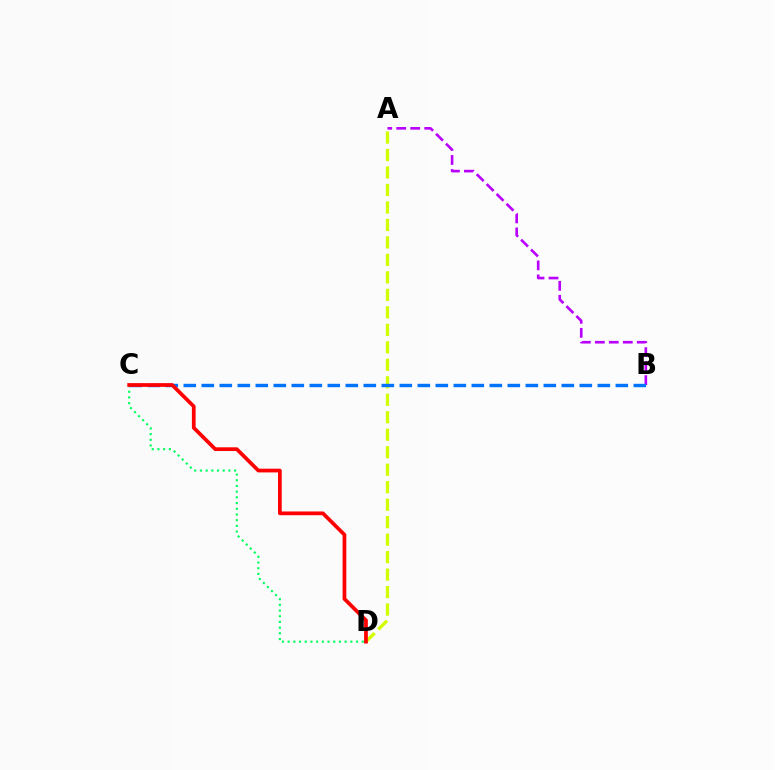{('A', 'B'): [{'color': '#b900ff', 'line_style': 'dashed', 'thickness': 1.9}], ('A', 'D'): [{'color': '#d1ff00', 'line_style': 'dashed', 'thickness': 2.38}], ('B', 'C'): [{'color': '#0074ff', 'line_style': 'dashed', 'thickness': 2.45}], ('C', 'D'): [{'color': '#00ff5c', 'line_style': 'dotted', 'thickness': 1.55}, {'color': '#ff0000', 'line_style': 'solid', 'thickness': 2.68}]}